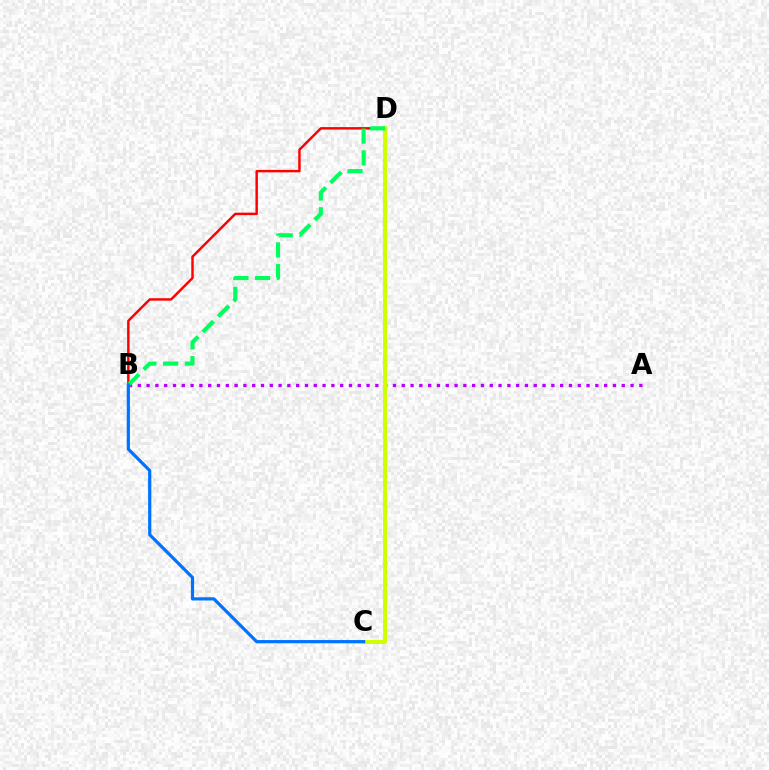{('B', 'D'): [{'color': '#ff0000', 'line_style': 'solid', 'thickness': 1.77}, {'color': '#00ff5c', 'line_style': 'dashed', 'thickness': 2.96}], ('A', 'B'): [{'color': '#b900ff', 'line_style': 'dotted', 'thickness': 2.39}], ('C', 'D'): [{'color': '#d1ff00', 'line_style': 'solid', 'thickness': 2.91}], ('B', 'C'): [{'color': '#0074ff', 'line_style': 'solid', 'thickness': 2.31}]}